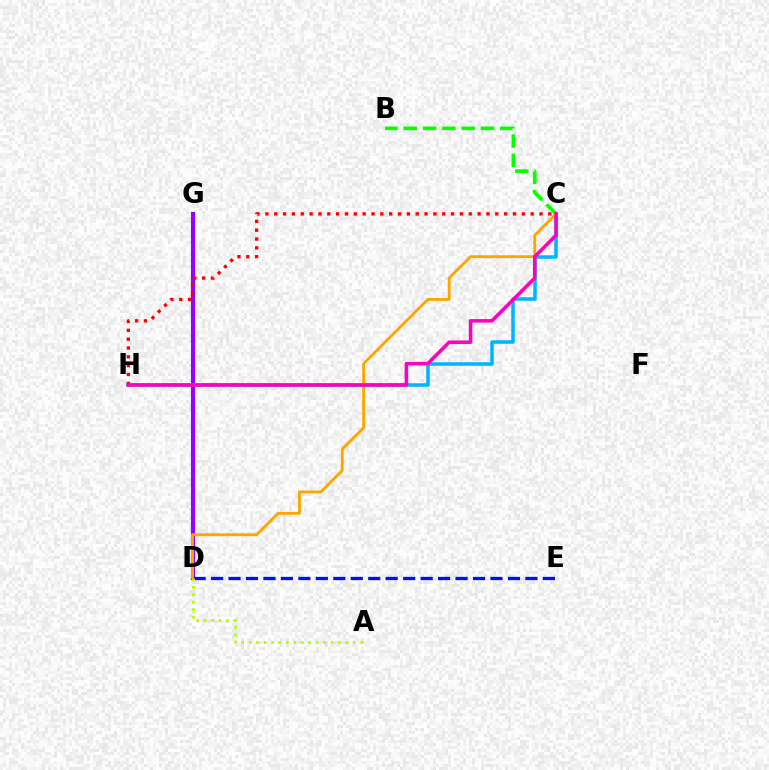{('D', 'G'): [{'color': '#00ff9d', 'line_style': 'dotted', 'thickness': 2.09}, {'color': '#9b00ff', 'line_style': 'solid', 'thickness': 2.99}], ('D', 'E'): [{'color': '#0010ff', 'line_style': 'dashed', 'thickness': 2.37}], ('A', 'D'): [{'color': '#b3ff00', 'line_style': 'dotted', 'thickness': 2.02}], ('C', 'H'): [{'color': '#00b5ff', 'line_style': 'solid', 'thickness': 2.55}, {'color': '#ff0000', 'line_style': 'dotted', 'thickness': 2.4}, {'color': '#ff00bd', 'line_style': 'solid', 'thickness': 2.54}], ('B', 'C'): [{'color': '#08ff00', 'line_style': 'dashed', 'thickness': 2.62}], ('C', 'D'): [{'color': '#ffa500', 'line_style': 'solid', 'thickness': 2.05}]}